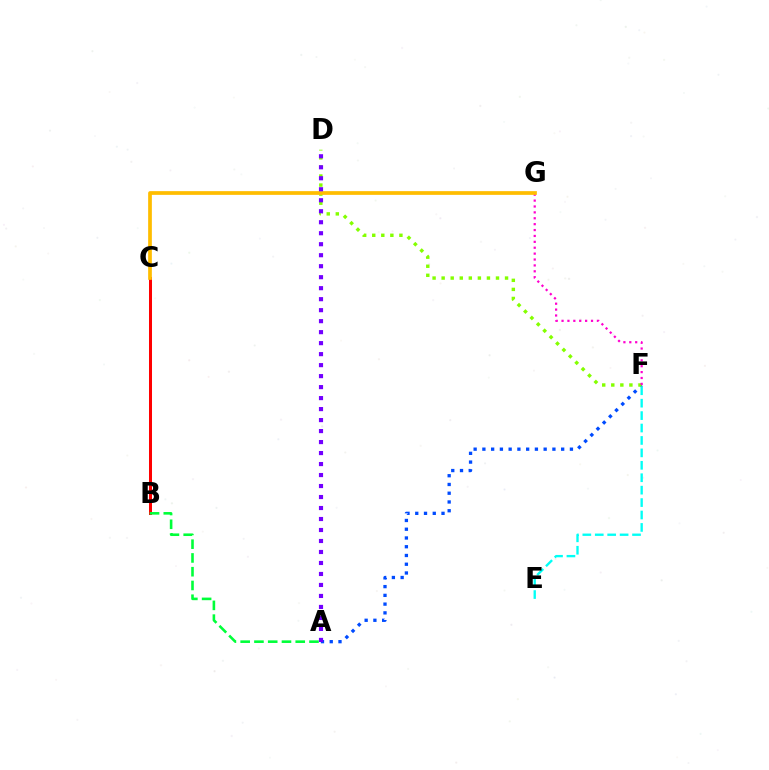{('A', 'F'): [{'color': '#004bff', 'line_style': 'dotted', 'thickness': 2.38}], ('B', 'C'): [{'color': '#ff0000', 'line_style': 'solid', 'thickness': 2.16}], ('D', 'F'): [{'color': '#84ff00', 'line_style': 'dotted', 'thickness': 2.46}], ('E', 'F'): [{'color': '#00fff6', 'line_style': 'dashed', 'thickness': 1.69}], ('A', 'B'): [{'color': '#00ff39', 'line_style': 'dashed', 'thickness': 1.87}], ('F', 'G'): [{'color': '#ff00cf', 'line_style': 'dotted', 'thickness': 1.6}], ('C', 'G'): [{'color': '#ffbd00', 'line_style': 'solid', 'thickness': 2.68}], ('A', 'D'): [{'color': '#7200ff', 'line_style': 'dotted', 'thickness': 2.99}]}